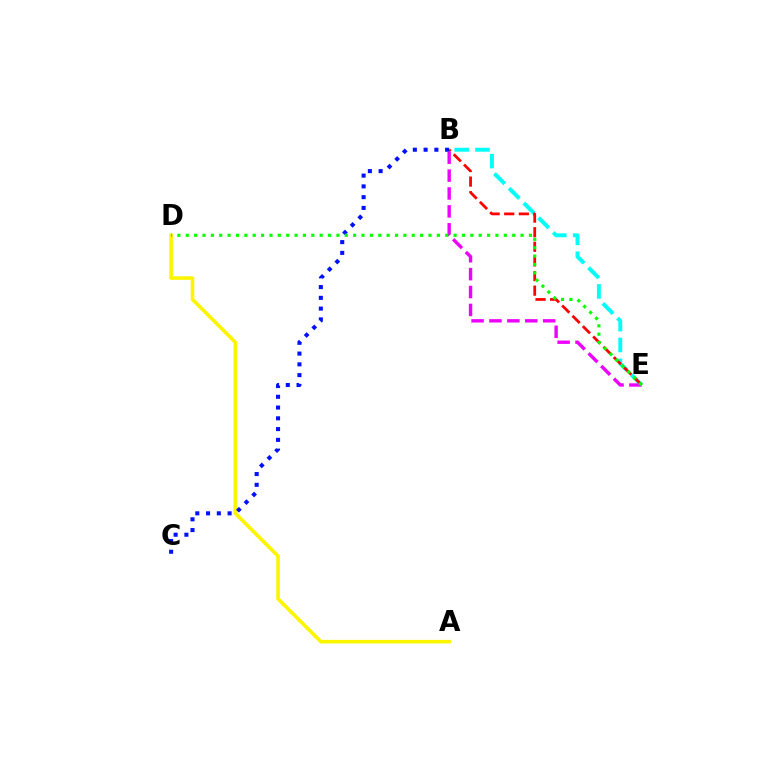{('A', 'D'): [{'color': '#fcf500', 'line_style': 'solid', 'thickness': 2.58}], ('B', 'E'): [{'color': '#00fff6', 'line_style': 'dashed', 'thickness': 2.83}, {'color': '#ff0000', 'line_style': 'dashed', 'thickness': 1.98}, {'color': '#ee00ff', 'line_style': 'dashed', 'thickness': 2.43}], ('B', 'C'): [{'color': '#0010ff', 'line_style': 'dotted', 'thickness': 2.92}], ('D', 'E'): [{'color': '#08ff00', 'line_style': 'dotted', 'thickness': 2.27}]}